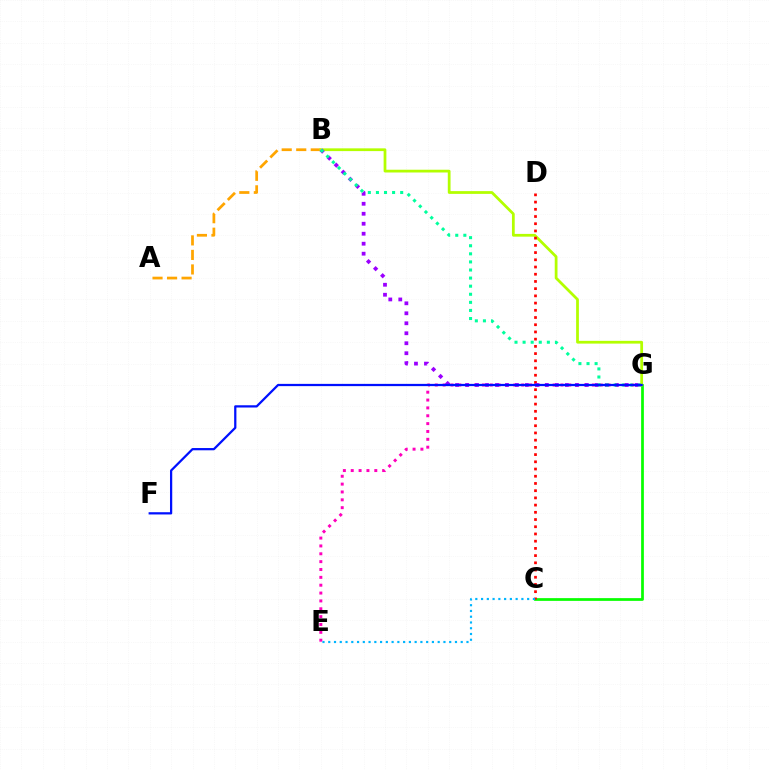{('C', 'G'): [{'color': '#08ff00', 'line_style': 'solid', 'thickness': 1.97}], ('E', 'G'): [{'color': '#ff00bd', 'line_style': 'dotted', 'thickness': 2.13}], ('A', 'B'): [{'color': '#ffa500', 'line_style': 'dashed', 'thickness': 1.97}], ('B', 'G'): [{'color': '#b3ff00', 'line_style': 'solid', 'thickness': 1.99}, {'color': '#9b00ff', 'line_style': 'dotted', 'thickness': 2.71}, {'color': '#00ff9d', 'line_style': 'dotted', 'thickness': 2.2}], ('C', 'D'): [{'color': '#ff0000', 'line_style': 'dotted', 'thickness': 1.96}], ('C', 'E'): [{'color': '#00b5ff', 'line_style': 'dotted', 'thickness': 1.56}], ('F', 'G'): [{'color': '#0010ff', 'line_style': 'solid', 'thickness': 1.62}]}